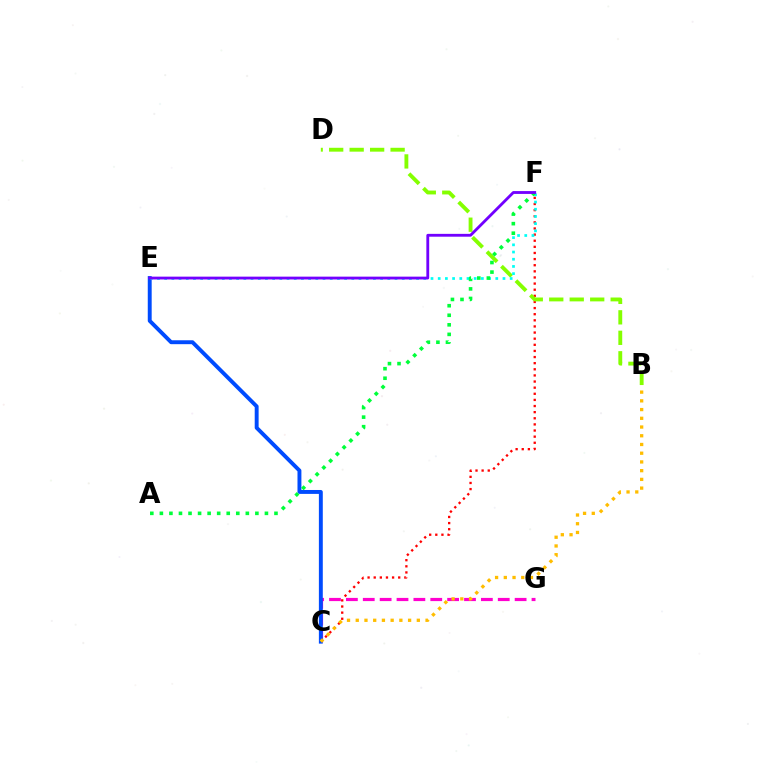{('C', 'F'): [{'color': '#ff0000', 'line_style': 'dotted', 'thickness': 1.66}], ('B', 'D'): [{'color': '#84ff00', 'line_style': 'dashed', 'thickness': 2.78}], ('C', 'G'): [{'color': '#ff00cf', 'line_style': 'dashed', 'thickness': 2.29}], ('C', 'E'): [{'color': '#004bff', 'line_style': 'solid', 'thickness': 2.82}], ('E', 'F'): [{'color': '#00fff6', 'line_style': 'dotted', 'thickness': 1.96}, {'color': '#7200ff', 'line_style': 'solid', 'thickness': 2.04}], ('B', 'C'): [{'color': '#ffbd00', 'line_style': 'dotted', 'thickness': 2.37}], ('A', 'F'): [{'color': '#00ff39', 'line_style': 'dotted', 'thickness': 2.59}]}